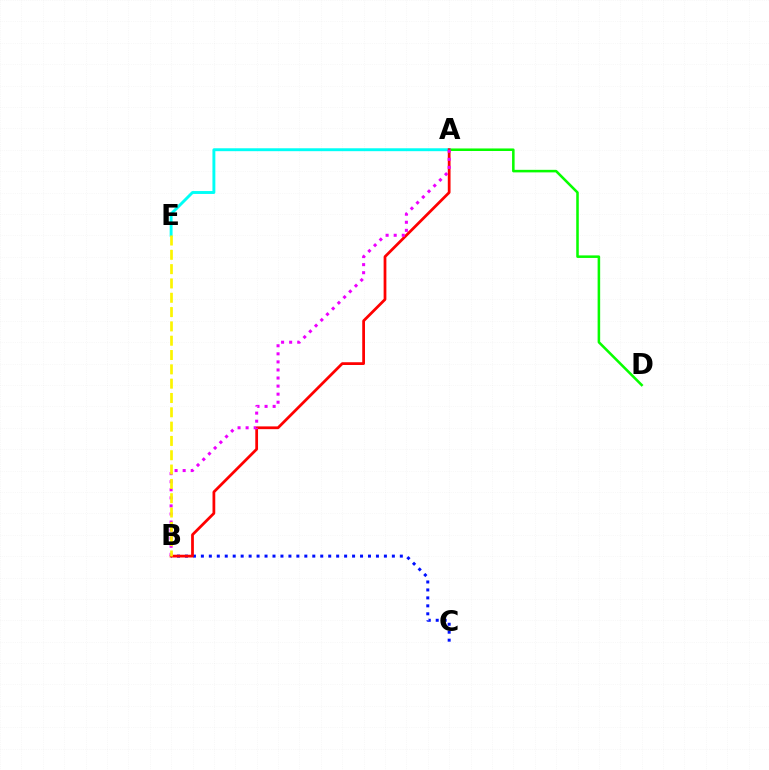{('A', 'D'): [{'color': '#08ff00', 'line_style': 'solid', 'thickness': 1.84}], ('A', 'E'): [{'color': '#00fff6', 'line_style': 'solid', 'thickness': 2.09}], ('B', 'C'): [{'color': '#0010ff', 'line_style': 'dotted', 'thickness': 2.16}], ('A', 'B'): [{'color': '#ff0000', 'line_style': 'solid', 'thickness': 1.98}, {'color': '#ee00ff', 'line_style': 'dotted', 'thickness': 2.19}], ('B', 'E'): [{'color': '#fcf500', 'line_style': 'dashed', 'thickness': 1.94}]}